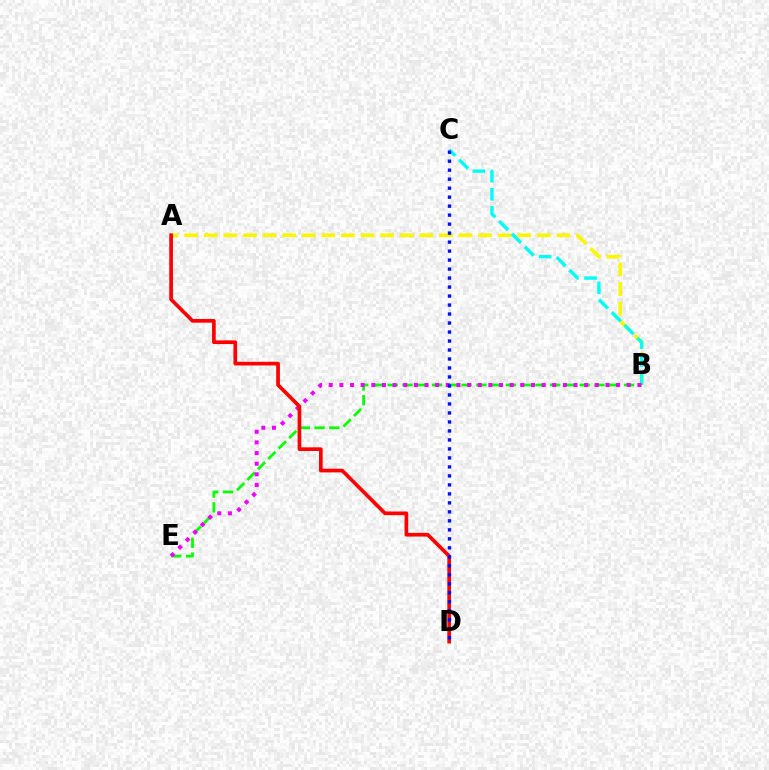{('A', 'B'): [{'color': '#fcf500', 'line_style': 'dashed', 'thickness': 2.66}], ('B', 'C'): [{'color': '#00fff6', 'line_style': 'dashed', 'thickness': 2.46}], ('B', 'E'): [{'color': '#08ff00', 'line_style': 'dashed', 'thickness': 2.01}, {'color': '#ee00ff', 'line_style': 'dotted', 'thickness': 2.89}], ('A', 'D'): [{'color': '#ff0000', 'line_style': 'solid', 'thickness': 2.65}], ('C', 'D'): [{'color': '#0010ff', 'line_style': 'dotted', 'thickness': 2.44}]}